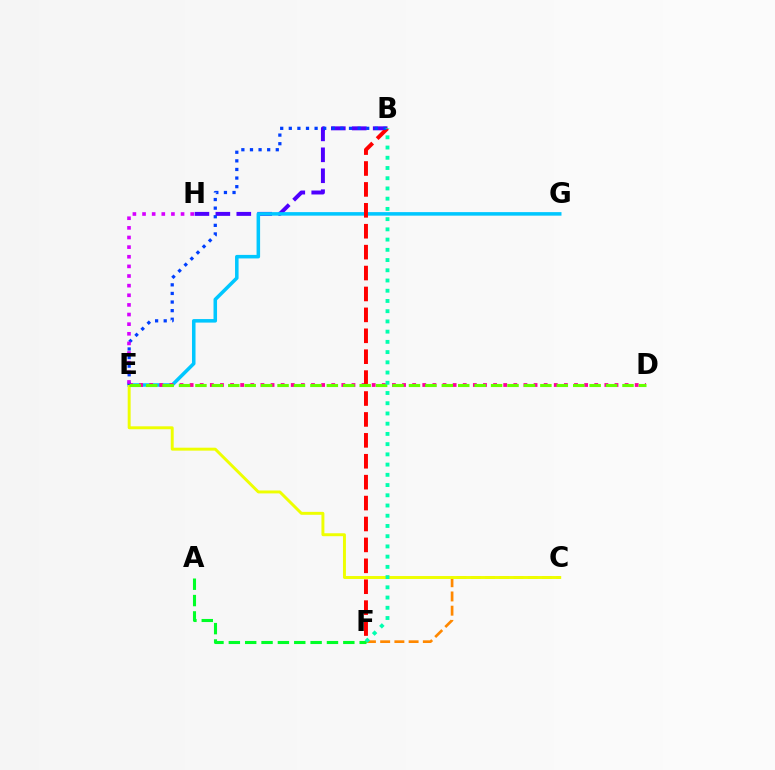{('B', 'H'): [{'color': '#4f00ff', 'line_style': 'dashed', 'thickness': 2.84}], ('E', 'G'): [{'color': '#00c7ff', 'line_style': 'solid', 'thickness': 2.54}], ('C', 'F'): [{'color': '#ff8800', 'line_style': 'dashed', 'thickness': 1.93}], ('D', 'E'): [{'color': '#ff00a0', 'line_style': 'dotted', 'thickness': 2.75}, {'color': '#66ff00', 'line_style': 'dashed', 'thickness': 2.23}], ('A', 'F'): [{'color': '#00ff27', 'line_style': 'dashed', 'thickness': 2.22}], ('B', 'F'): [{'color': '#ff0000', 'line_style': 'dashed', 'thickness': 2.84}, {'color': '#00ffaf', 'line_style': 'dotted', 'thickness': 2.78}], ('C', 'E'): [{'color': '#eeff00', 'line_style': 'solid', 'thickness': 2.12}], ('B', 'E'): [{'color': '#003fff', 'line_style': 'dotted', 'thickness': 2.34}], ('E', 'H'): [{'color': '#d600ff', 'line_style': 'dotted', 'thickness': 2.62}]}